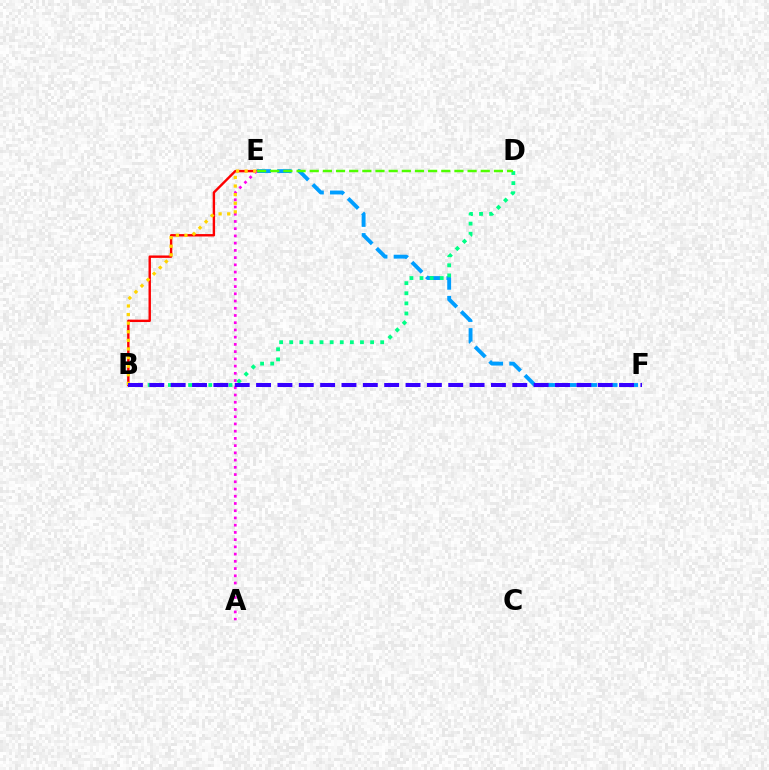{('B', 'E'): [{'color': '#ff0000', 'line_style': 'solid', 'thickness': 1.73}, {'color': '#ffd500', 'line_style': 'dotted', 'thickness': 2.34}], ('E', 'F'): [{'color': '#009eff', 'line_style': 'dashed', 'thickness': 2.79}], ('B', 'D'): [{'color': '#00ff86', 'line_style': 'dotted', 'thickness': 2.75}], ('A', 'E'): [{'color': '#ff00ed', 'line_style': 'dotted', 'thickness': 1.96}], ('D', 'E'): [{'color': '#4fff00', 'line_style': 'dashed', 'thickness': 1.79}], ('B', 'F'): [{'color': '#3700ff', 'line_style': 'dashed', 'thickness': 2.9}]}